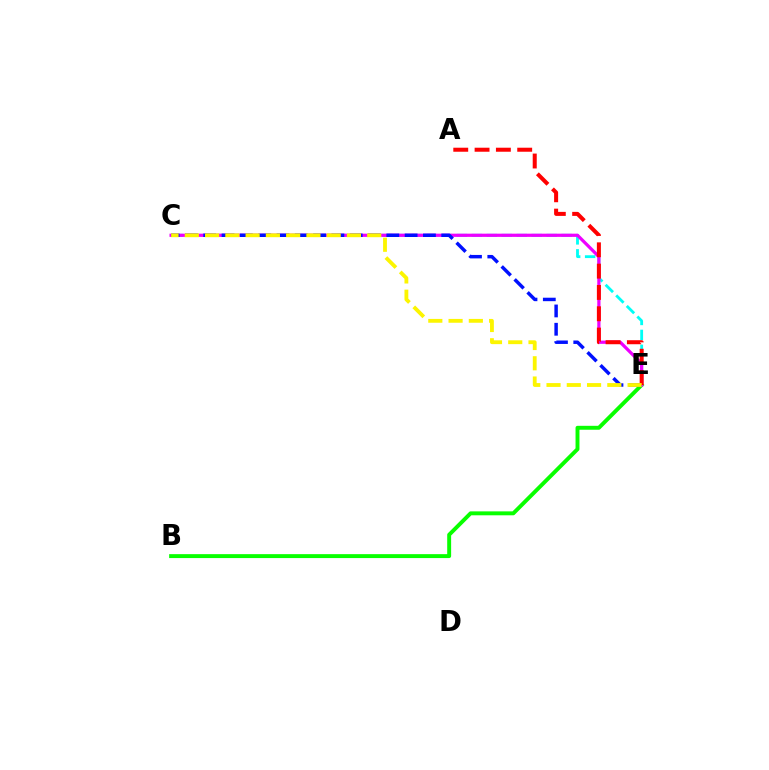{('C', 'E'): [{'color': '#00fff6', 'line_style': 'dashed', 'thickness': 2.03}, {'color': '#ee00ff', 'line_style': 'solid', 'thickness': 2.32}, {'color': '#0010ff', 'line_style': 'dashed', 'thickness': 2.49}, {'color': '#fcf500', 'line_style': 'dashed', 'thickness': 2.75}], ('B', 'E'): [{'color': '#08ff00', 'line_style': 'solid', 'thickness': 2.83}], ('A', 'E'): [{'color': '#ff0000', 'line_style': 'dashed', 'thickness': 2.9}]}